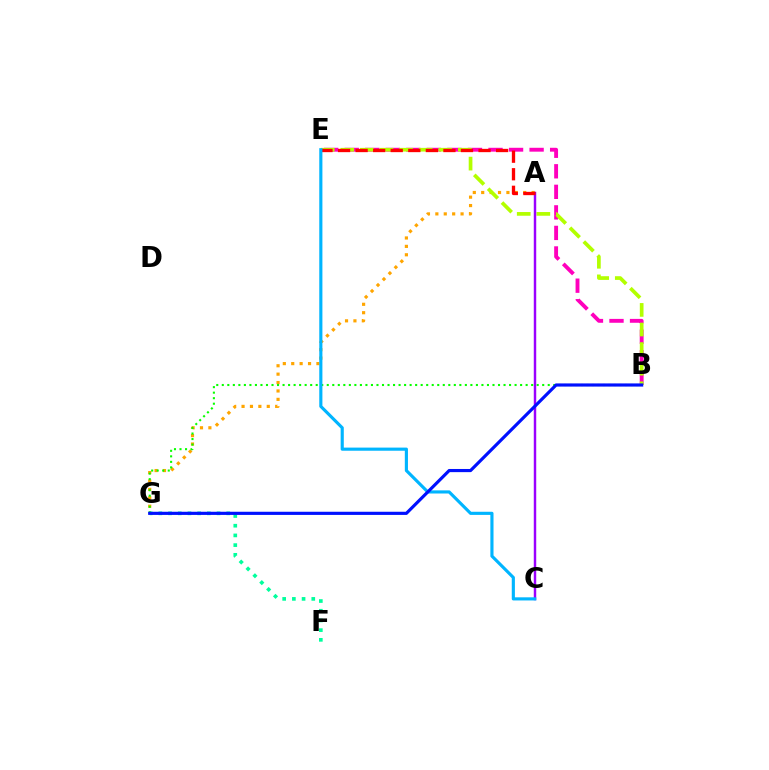{('F', 'G'): [{'color': '#00ff9d', 'line_style': 'dotted', 'thickness': 2.64}], ('B', 'E'): [{'color': '#ff00bd', 'line_style': 'dashed', 'thickness': 2.79}, {'color': '#b3ff00', 'line_style': 'dashed', 'thickness': 2.66}], ('A', 'G'): [{'color': '#ffa500', 'line_style': 'dotted', 'thickness': 2.28}], ('B', 'G'): [{'color': '#08ff00', 'line_style': 'dotted', 'thickness': 1.5}, {'color': '#0010ff', 'line_style': 'solid', 'thickness': 2.28}], ('A', 'C'): [{'color': '#9b00ff', 'line_style': 'solid', 'thickness': 1.76}], ('A', 'E'): [{'color': '#ff0000', 'line_style': 'dashed', 'thickness': 2.39}], ('C', 'E'): [{'color': '#00b5ff', 'line_style': 'solid', 'thickness': 2.26}]}